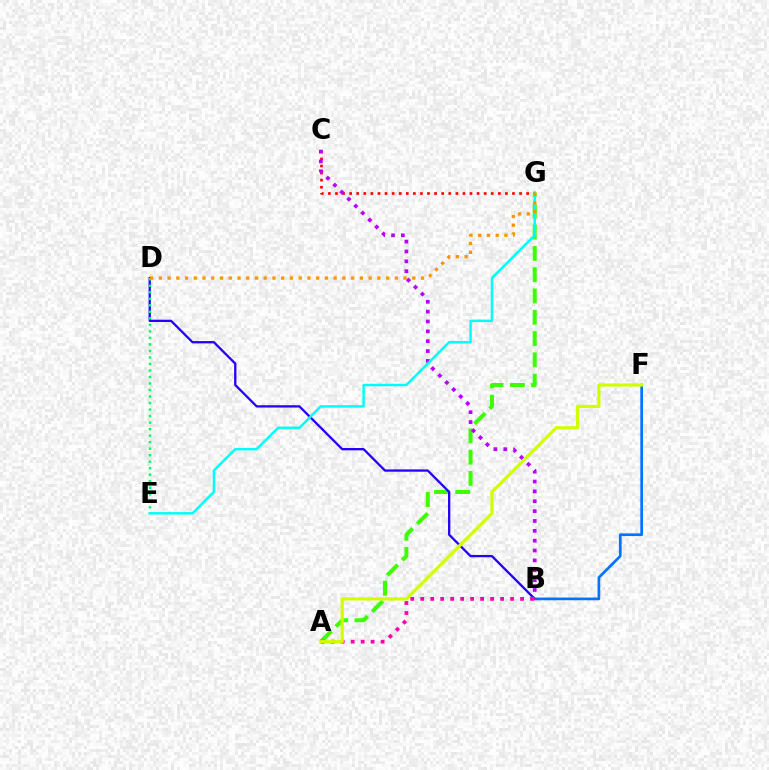{('A', 'G'): [{'color': '#3dff00', 'line_style': 'dashed', 'thickness': 2.89}], ('B', 'D'): [{'color': '#2500ff', 'line_style': 'solid', 'thickness': 1.65}], ('C', 'G'): [{'color': '#ff0000', 'line_style': 'dotted', 'thickness': 1.92}], ('B', 'F'): [{'color': '#0074ff', 'line_style': 'solid', 'thickness': 1.94}], ('A', 'B'): [{'color': '#ff00ac', 'line_style': 'dotted', 'thickness': 2.71}], ('B', 'C'): [{'color': '#b900ff', 'line_style': 'dotted', 'thickness': 2.68}], ('D', 'E'): [{'color': '#00ff5c', 'line_style': 'dotted', 'thickness': 1.77}], ('A', 'F'): [{'color': '#d1ff00', 'line_style': 'solid', 'thickness': 2.29}], ('E', 'G'): [{'color': '#00fff6', 'line_style': 'solid', 'thickness': 1.78}], ('D', 'G'): [{'color': '#ff9400', 'line_style': 'dotted', 'thickness': 2.37}]}